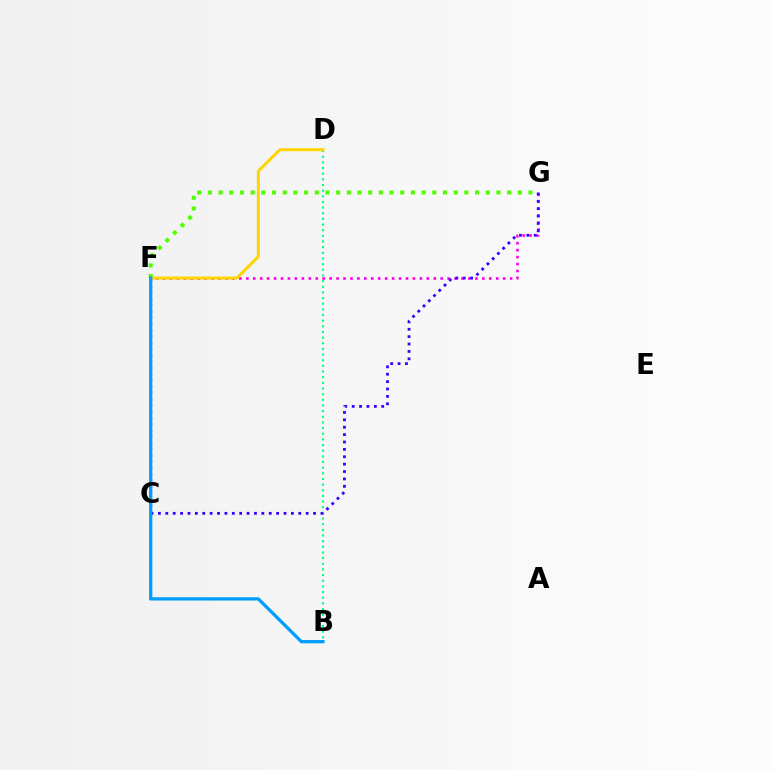{('C', 'F'): [{'color': '#ff0000', 'line_style': 'dotted', 'thickness': 1.7}], ('F', 'G'): [{'color': '#ff00ed', 'line_style': 'dotted', 'thickness': 1.89}, {'color': '#4fff00', 'line_style': 'dotted', 'thickness': 2.9}], ('B', 'D'): [{'color': '#00ff86', 'line_style': 'dotted', 'thickness': 1.54}], ('C', 'G'): [{'color': '#3700ff', 'line_style': 'dotted', 'thickness': 2.01}], ('D', 'F'): [{'color': '#ffd500', 'line_style': 'solid', 'thickness': 2.16}], ('B', 'F'): [{'color': '#009eff', 'line_style': 'solid', 'thickness': 2.35}]}